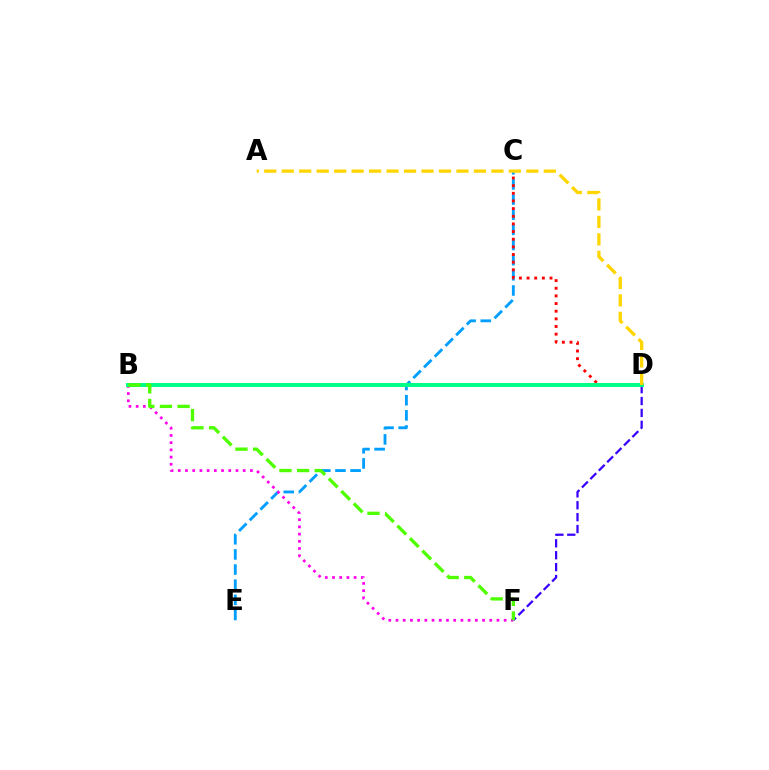{('C', 'E'): [{'color': '#009eff', 'line_style': 'dashed', 'thickness': 2.06}], ('D', 'F'): [{'color': '#3700ff', 'line_style': 'dashed', 'thickness': 1.62}], ('B', 'F'): [{'color': '#ff00ed', 'line_style': 'dotted', 'thickness': 1.96}, {'color': '#4fff00', 'line_style': 'dashed', 'thickness': 2.39}], ('C', 'D'): [{'color': '#ff0000', 'line_style': 'dotted', 'thickness': 2.08}], ('B', 'D'): [{'color': '#00ff86', 'line_style': 'solid', 'thickness': 2.86}], ('A', 'D'): [{'color': '#ffd500', 'line_style': 'dashed', 'thickness': 2.37}]}